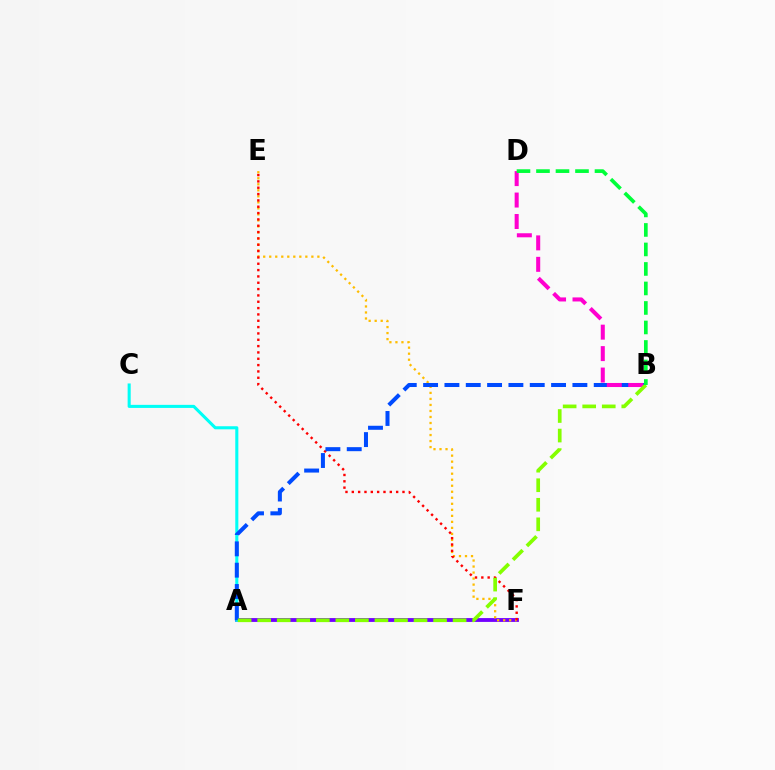{('A', 'F'): [{'color': '#7200ff', 'line_style': 'solid', 'thickness': 2.76}], ('A', 'C'): [{'color': '#00fff6', 'line_style': 'solid', 'thickness': 2.21}], ('E', 'F'): [{'color': '#ffbd00', 'line_style': 'dotted', 'thickness': 1.64}, {'color': '#ff0000', 'line_style': 'dotted', 'thickness': 1.72}], ('A', 'B'): [{'color': '#004bff', 'line_style': 'dashed', 'thickness': 2.9}, {'color': '#84ff00', 'line_style': 'dashed', 'thickness': 2.66}], ('B', 'D'): [{'color': '#ff00cf', 'line_style': 'dashed', 'thickness': 2.91}, {'color': '#00ff39', 'line_style': 'dashed', 'thickness': 2.65}]}